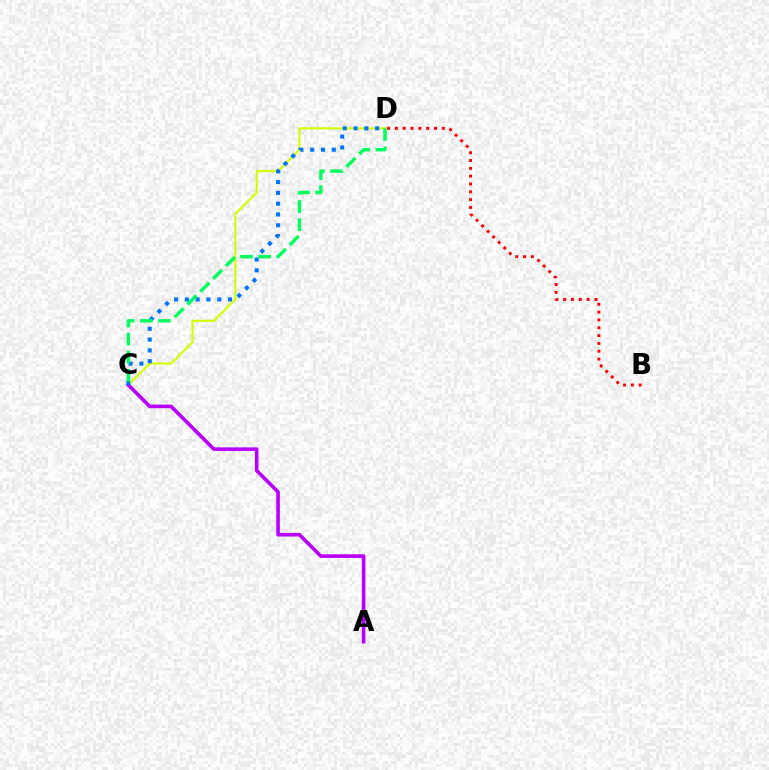{('C', 'D'): [{'color': '#d1ff00', 'line_style': 'solid', 'thickness': 1.51}, {'color': '#0074ff', 'line_style': 'dotted', 'thickness': 2.93}, {'color': '#00ff5c', 'line_style': 'dashed', 'thickness': 2.46}], ('A', 'C'): [{'color': '#b900ff', 'line_style': 'solid', 'thickness': 2.6}], ('B', 'D'): [{'color': '#ff0000', 'line_style': 'dotted', 'thickness': 2.12}]}